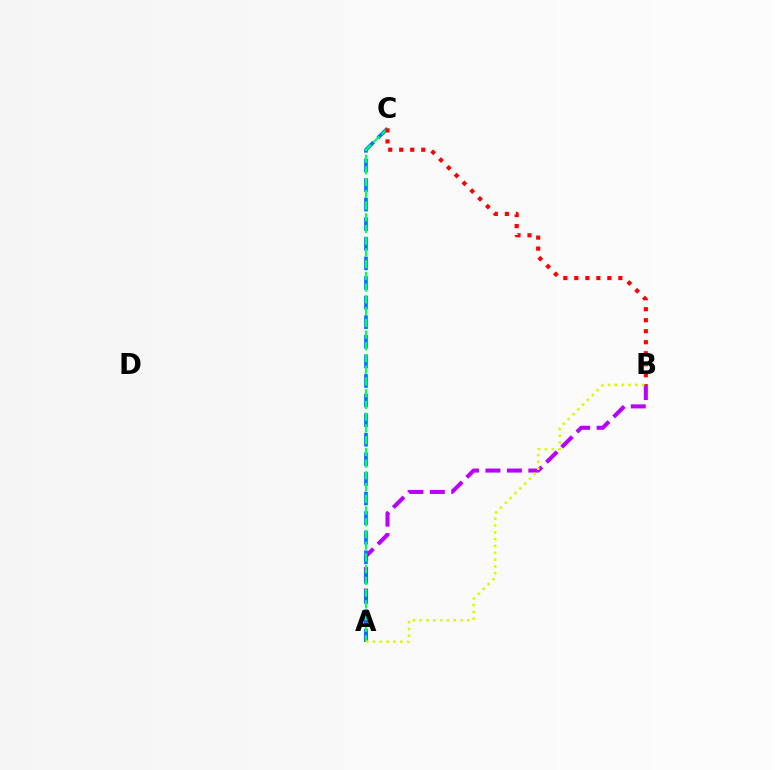{('A', 'B'): [{'color': '#b900ff', 'line_style': 'dashed', 'thickness': 2.92}, {'color': '#d1ff00', 'line_style': 'dotted', 'thickness': 1.85}], ('A', 'C'): [{'color': '#0074ff', 'line_style': 'dashed', 'thickness': 2.66}, {'color': '#00ff5c', 'line_style': 'dashed', 'thickness': 1.59}], ('B', 'C'): [{'color': '#ff0000', 'line_style': 'dotted', 'thickness': 2.99}]}